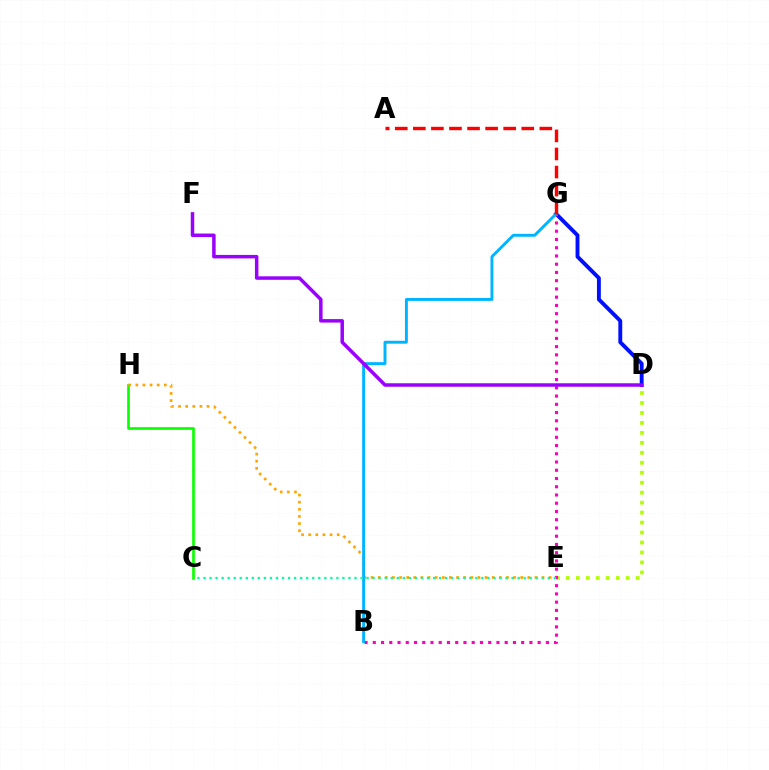{('C', 'H'): [{'color': '#08ff00', 'line_style': 'solid', 'thickness': 1.92}], ('E', 'H'): [{'color': '#ffa500', 'line_style': 'dotted', 'thickness': 1.94}], ('D', 'E'): [{'color': '#b3ff00', 'line_style': 'dotted', 'thickness': 2.71}], ('D', 'G'): [{'color': '#0010ff', 'line_style': 'solid', 'thickness': 2.79}], ('B', 'G'): [{'color': '#ff00bd', 'line_style': 'dotted', 'thickness': 2.24}, {'color': '#00b5ff', 'line_style': 'solid', 'thickness': 2.1}], ('C', 'E'): [{'color': '#00ff9d', 'line_style': 'dotted', 'thickness': 1.64}], ('A', 'G'): [{'color': '#ff0000', 'line_style': 'dashed', 'thickness': 2.46}], ('D', 'F'): [{'color': '#9b00ff', 'line_style': 'solid', 'thickness': 2.51}]}